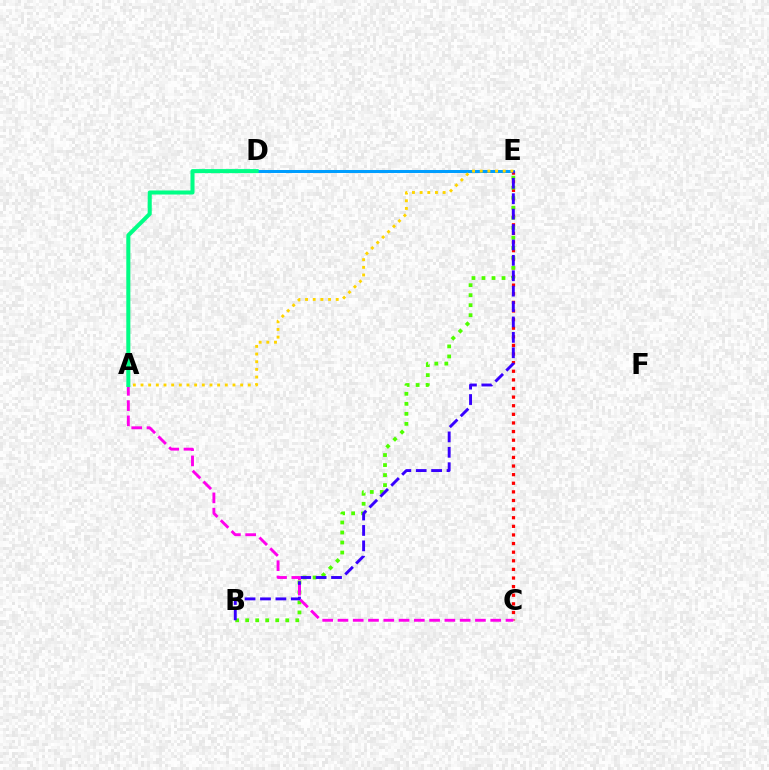{('C', 'E'): [{'color': '#ff0000', 'line_style': 'dotted', 'thickness': 2.34}], ('B', 'E'): [{'color': '#4fff00', 'line_style': 'dotted', 'thickness': 2.72}, {'color': '#3700ff', 'line_style': 'dashed', 'thickness': 2.09}], ('D', 'E'): [{'color': '#009eff', 'line_style': 'solid', 'thickness': 2.15}], ('A', 'C'): [{'color': '#ff00ed', 'line_style': 'dashed', 'thickness': 2.08}], ('A', 'E'): [{'color': '#ffd500', 'line_style': 'dotted', 'thickness': 2.08}], ('A', 'D'): [{'color': '#00ff86', 'line_style': 'solid', 'thickness': 2.91}]}